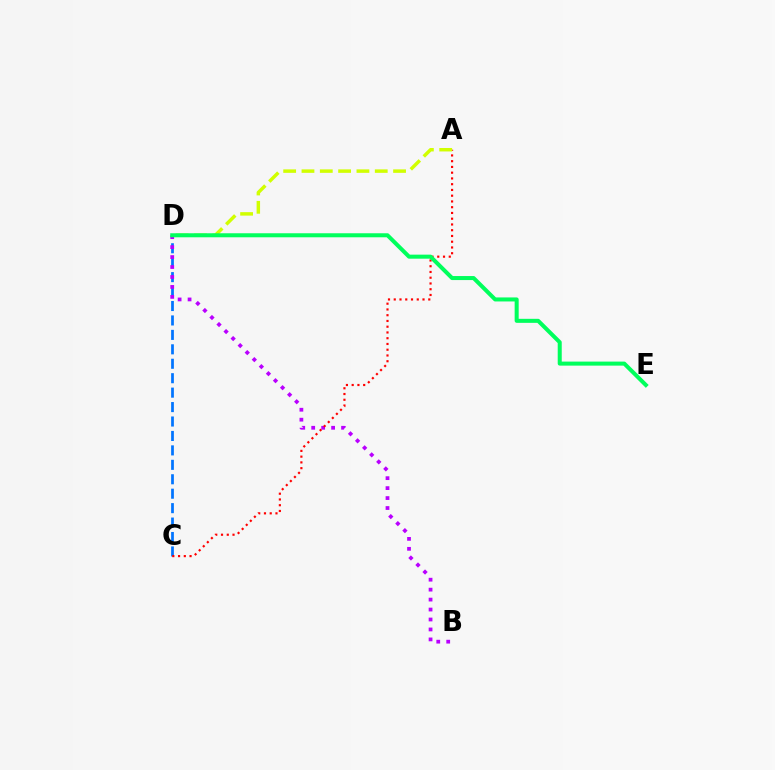{('C', 'D'): [{'color': '#0074ff', 'line_style': 'dashed', 'thickness': 1.96}], ('B', 'D'): [{'color': '#b900ff', 'line_style': 'dotted', 'thickness': 2.7}], ('A', 'C'): [{'color': '#ff0000', 'line_style': 'dotted', 'thickness': 1.56}], ('A', 'D'): [{'color': '#d1ff00', 'line_style': 'dashed', 'thickness': 2.49}], ('D', 'E'): [{'color': '#00ff5c', 'line_style': 'solid', 'thickness': 2.9}]}